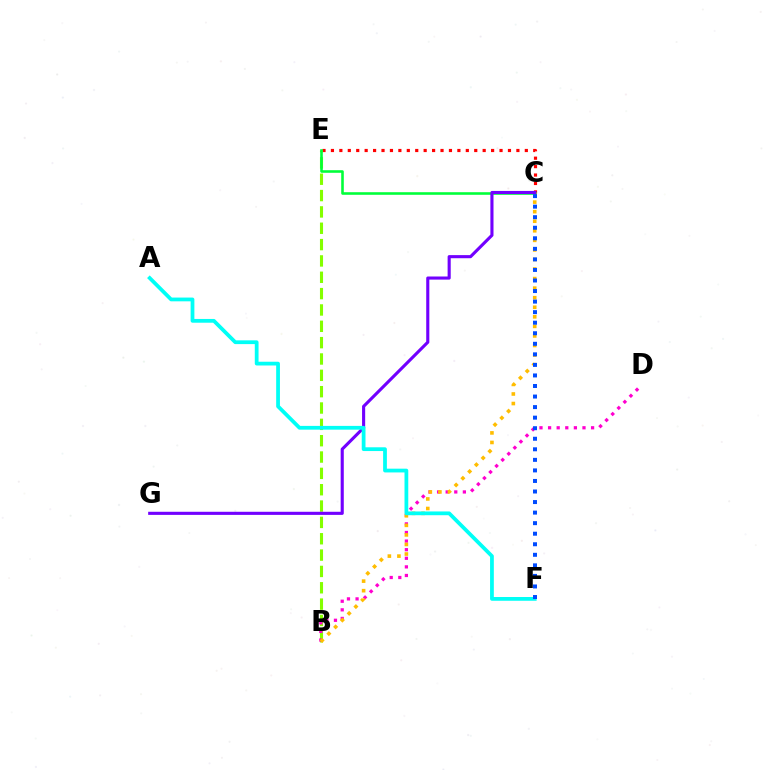{('C', 'E'): [{'color': '#ff0000', 'line_style': 'dotted', 'thickness': 2.29}, {'color': '#00ff39', 'line_style': 'solid', 'thickness': 1.86}], ('B', 'E'): [{'color': '#84ff00', 'line_style': 'dashed', 'thickness': 2.22}], ('B', 'D'): [{'color': '#ff00cf', 'line_style': 'dotted', 'thickness': 2.34}], ('B', 'C'): [{'color': '#ffbd00', 'line_style': 'dotted', 'thickness': 2.6}], ('C', 'G'): [{'color': '#7200ff', 'line_style': 'solid', 'thickness': 2.24}], ('A', 'F'): [{'color': '#00fff6', 'line_style': 'solid', 'thickness': 2.71}], ('C', 'F'): [{'color': '#004bff', 'line_style': 'dotted', 'thickness': 2.87}]}